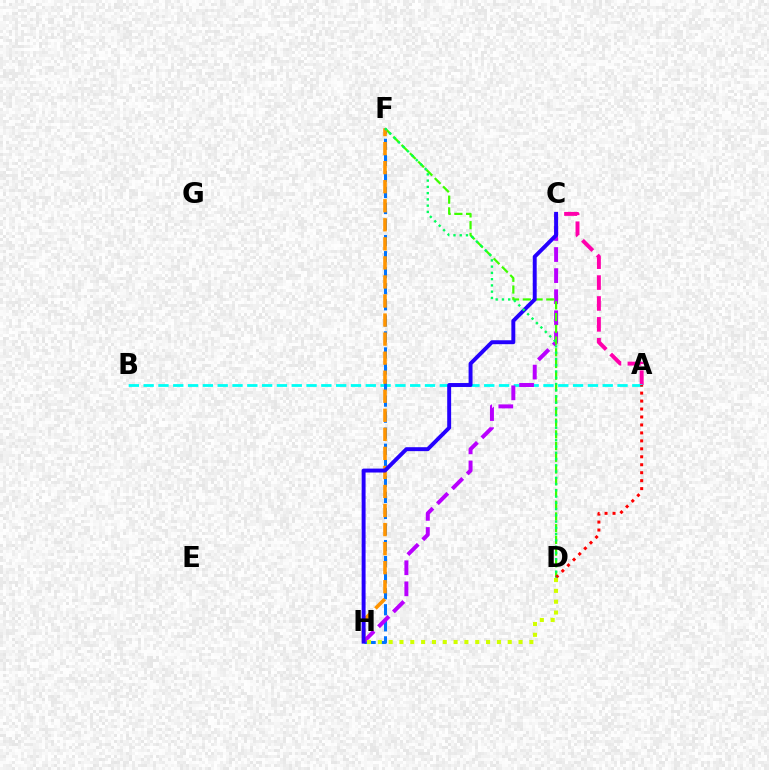{('A', 'C'): [{'color': '#ff00ac', 'line_style': 'dashed', 'thickness': 2.84}], ('A', 'B'): [{'color': '#00fff6', 'line_style': 'dashed', 'thickness': 2.01}], ('F', 'H'): [{'color': '#0074ff', 'line_style': 'dashed', 'thickness': 2.18}, {'color': '#ff9400', 'line_style': 'dashed', 'thickness': 2.59}], ('C', 'H'): [{'color': '#b900ff', 'line_style': 'dashed', 'thickness': 2.86}, {'color': '#2500ff', 'line_style': 'solid', 'thickness': 2.83}], ('D', 'F'): [{'color': '#3dff00', 'line_style': 'dashed', 'thickness': 1.59}, {'color': '#00ff5c', 'line_style': 'dotted', 'thickness': 1.7}], ('A', 'D'): [{'color': '#ff0000', 'line_style': 'dotted', 'thickness': 2.16}], ('D', 'H'): [{'color': '#d1ff00', 'line_style': 'dotted', 'thickness': 2.94}]}